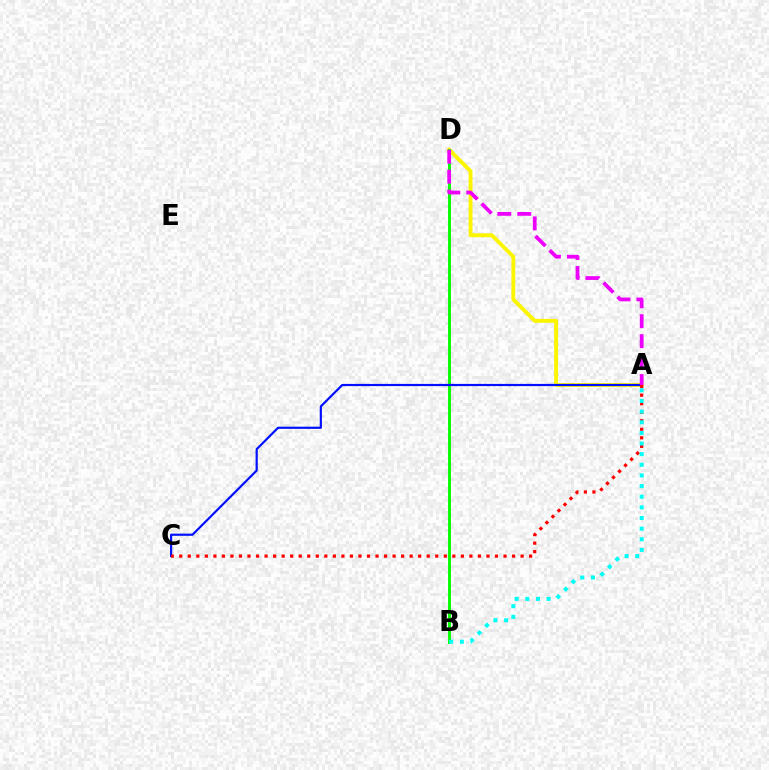{('A', 'D'): [{'color': '#fcf500', 'line_style': 'solid', 'thickness': 2.79}, {'color': '#ee00ff', 'line_style': 'dashed', 'thickness': 2.71}], ('B', 'D'): [{'color': '#08ff00', 'line_style': 'solid', 'thickness': 2.1}], ('A', 'C'): [{'color': '#0010ff', 'line_style': 'solid', 'thickness': 1.57}, {'color': '#ff0000', 'line_style': 'dotted', 'thickness': 2.32}], ('A', 'B'): [{'color': '#00fff6', 'line_style': 'dotted', 'thickness': 2.89}]}